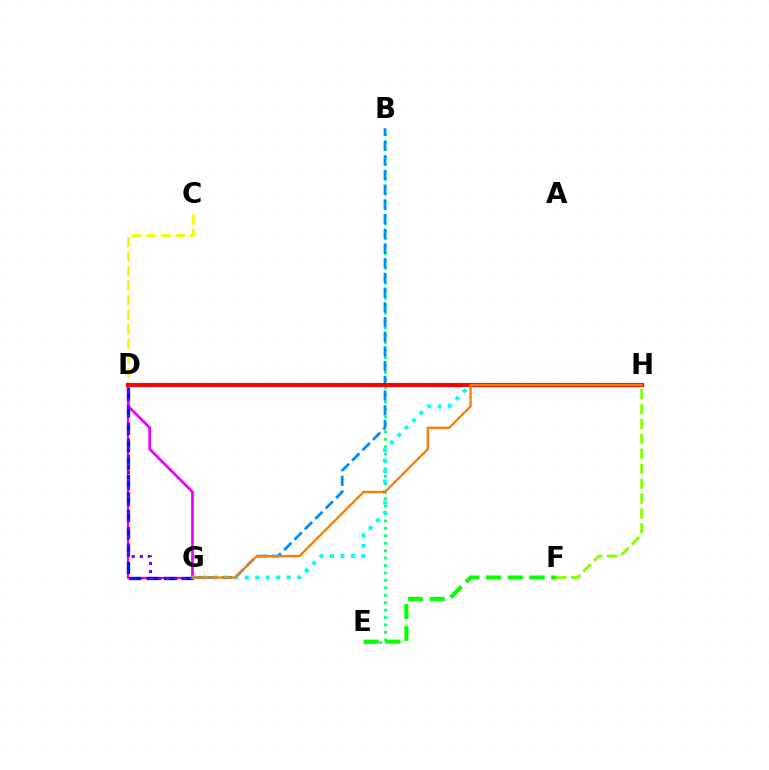{('D', 'G'): [{'color': '#ff0094', 'line_style': 'solid', 'thickness': 1.61}, {'color': '#ee00ff', 'line_style': 'solid', 'thickness': 1.97}, {'color': '#0010ff', 'line_style': 'dashed', 'thickness': 2.36}, {'color': '#7200ff', 'line_style': 'dotted', 'thickness': 2.19}], ('B', 'E'): [{'color': '#00ff74', 'line_style': 'dotted', 'thickness': 2.02}], ('E', 'F'): [{'color': '#08ff00', 'line_style': 'dashed', 'thickness': 2.95}], ('F', 'H'): [{'color': '#84ff00', 'line_style': 'dashed', 'thickness': 2.03}], ('C', 'D'): [{'color': '#fcf500', 'line_style': 'dashed', 'thickness': 1.98}], ('B', 'G'): [{'color': '#008cff', 'line_style': 'dashed', 'thickness': 2.0}], ('G', 'H'): [{'color': '#00fff6', 'line_style': 'dotted', 'thickness': 2.84}, {'color': '#ff7c00', 'line_style': 'solid', 'thickness': 1.68}], ('D', 'H'): [{'color': '#ff0000', 'line_style': 'solid', 'thickness': 2.98}]}